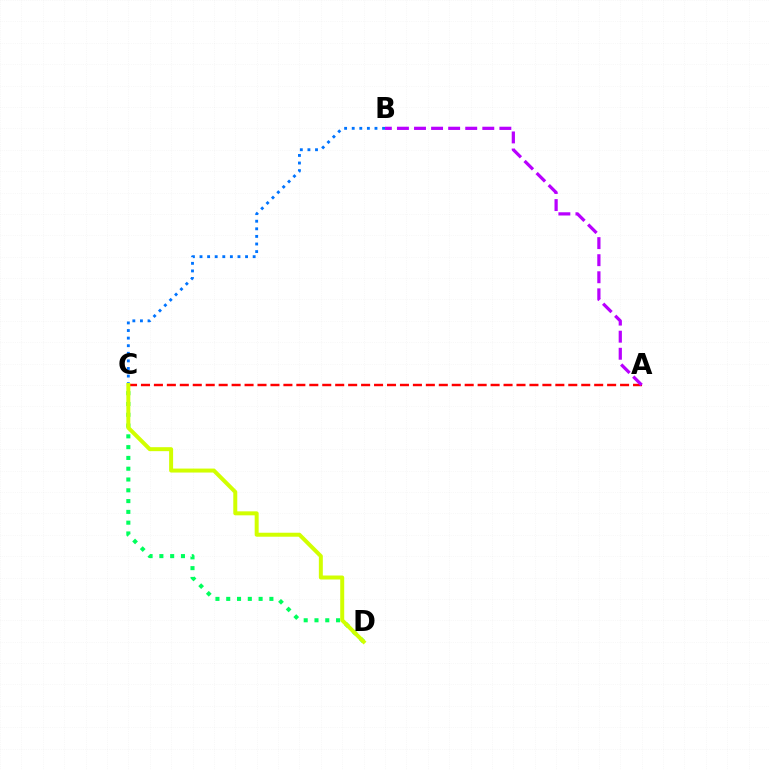{('A', 'C'): [{'color': '#ff0000', 'line_style': 'dashed', 'thickness': 1.76}], ('A', 'B'): [{'color': '#b900ff', 'line_style': 'dashed', 'thickness': 2.32}], ('C', 'D'): [{'color': '#00ff5c', 'line_style': 'dotted', 'thickness': 2.93}, {'color': '#d1ff00', 'line_style': 'solid', 'thickness': 2.87}], ('B', 'C'): [{'color': '#0074ff', 'line_style': 'dotted', 'thickness': 2.06}]}